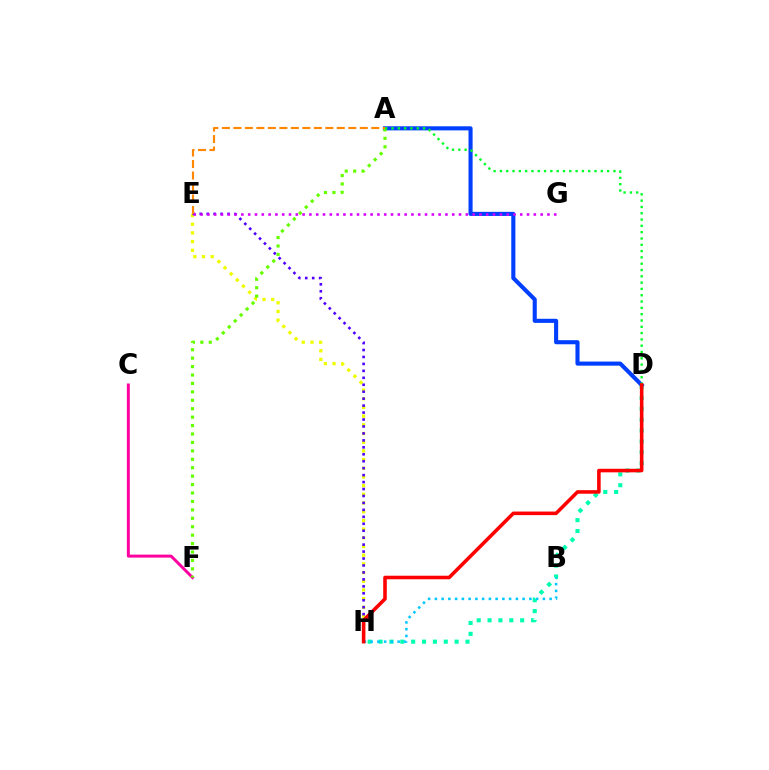{('C', 'F'): [{'color': '#ff00a0', 'line_style': 'solid', 'thickness': 2.14}], ('E', 'H'): [{'color': '#eeff00', 'line_style': 'dotted', 'thickness': 2.36}, {'color': '#4f00ff', 'line_style': 'dotted', 'thickness': 1.89}], ('D', 'H'): [{'color': '#00ffaf', 'line_style': 'dotted', 'thickness': 2.95}, {'color': '#ff0000', 'line_style': 'solid', 'thickness': 2.57}], ('B', 'H'): [{'color': '#00c7ff', 'line_style': 'dotted', 'thickness': 1.83}], ('A', 'D'): [{'color': '#003fff', 'line_style': 'solid', 'thickness': 2.95}, {'color': '#00ff27', 'line_style': 'dotted', 'thickness': 1.71}], ('A', 'F'): [{'color': '#66ff00', 'line_style': 'dotted', 'thickness': 2.29}], ('E', 'G'): [{'color': '#d600ff', 'line_style': 'dotted', 'thickness': 1.85}], ('A', 'E'): [{'color': '#ff8800', 'line_style': 'dashed', 'thickness': 1.56}]}